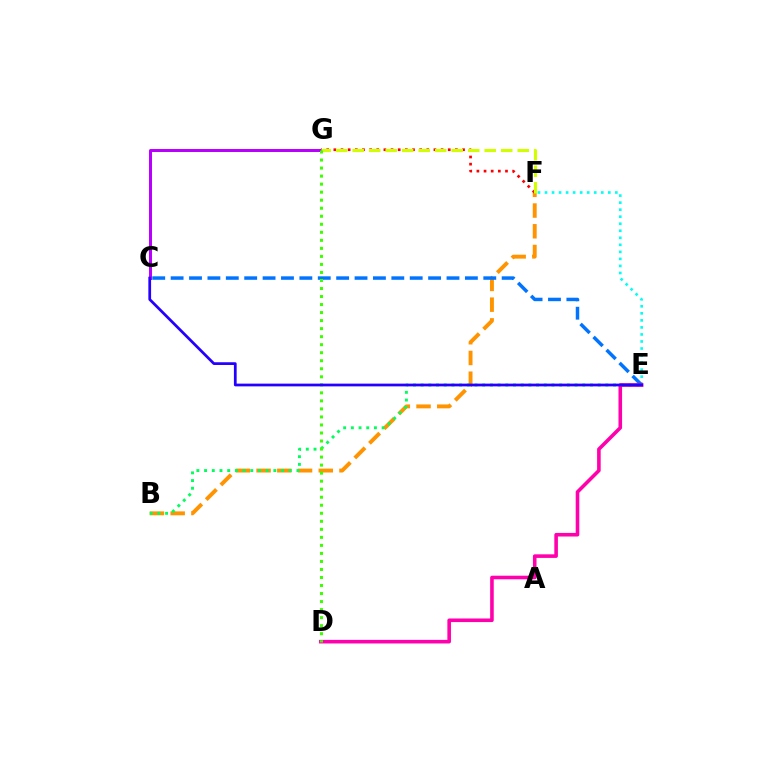{('B', 'F'): [{'color': '#ff9400', 'line_style': 'dashed', 'thickness': 2.82}], ('F', 'G'): [{'color': '#ff0000', 'line_style': 'dotted', 'thickness': 1.94}, {'color': '#d1ff00', 'line_style': 'dashed', 'thickness': 2.24}], ('C', 'G'): [{'color': '#b900ff', 'line_style': 'solid', 'thickness': 2.16}], ('E', 'F'): [{'color': '#00fff6', 'line_style': 'dotted', 'thickness': 1.91}], ('B', 'E'): [{'color': '#00ff5c', 'line_style': 'dotted', 'thickness': 2.09}], ('C', 'E'): [{'color': '#0074ff', 'line_style': 'dashed', 'thickness': 2.5}, {'color': '#2500ff', 'line_style': 'solid', 'thickness': 1.97}], ('D', 'E'): [{'color': '#ff00ac', 'line_style': 'solid', 'thickness': 2.58}], ('D', 'G'): [{'color': '#3dff00', 'line_style': 'dotted', 'thickness': 2.18}]}